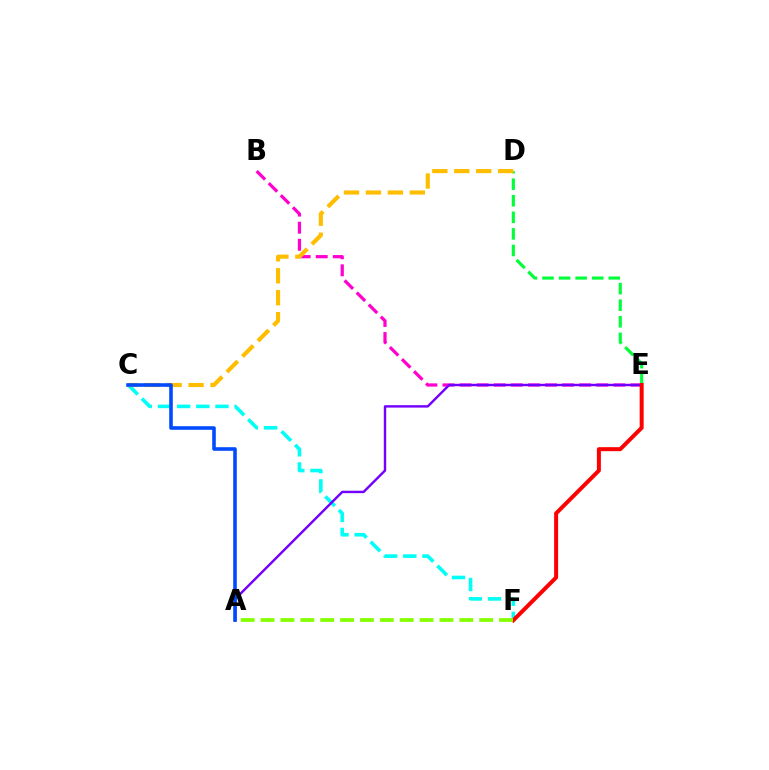{('B', 'E'): [{'color': '#ff00cf', 'line_style': 'dashed', 'thickness': 2.32}], ('D', 'E'): [{'color': '#00ff39', 'line_style': 'dashed', 'thickness': 2.25}], ('C', 'F'): [{'color': '#00fff6', 'line_style': 'dashed', 'thickness': 2.6}], ('C', 'D'): [{'color': '#ffbd00', 'line_style': 'dashed', 'thickness': 2.98}], ('A', 'E'): [{'color': '#7200ff', 'line_style': 'solid', 'thickness': 1.75}], ('E', 'F'): [{'color': '#ff0000', 'line_style': 'solid', 'thickness': 2.87}], ('A', 'F'): [{'color': '#84ff00', 'line_style': 'dashed', 'thickness': 2.7}], ('A', 'C'): [{'color': '#004bff', 'line_style': 'solid', 'thickness': 2.58}]}